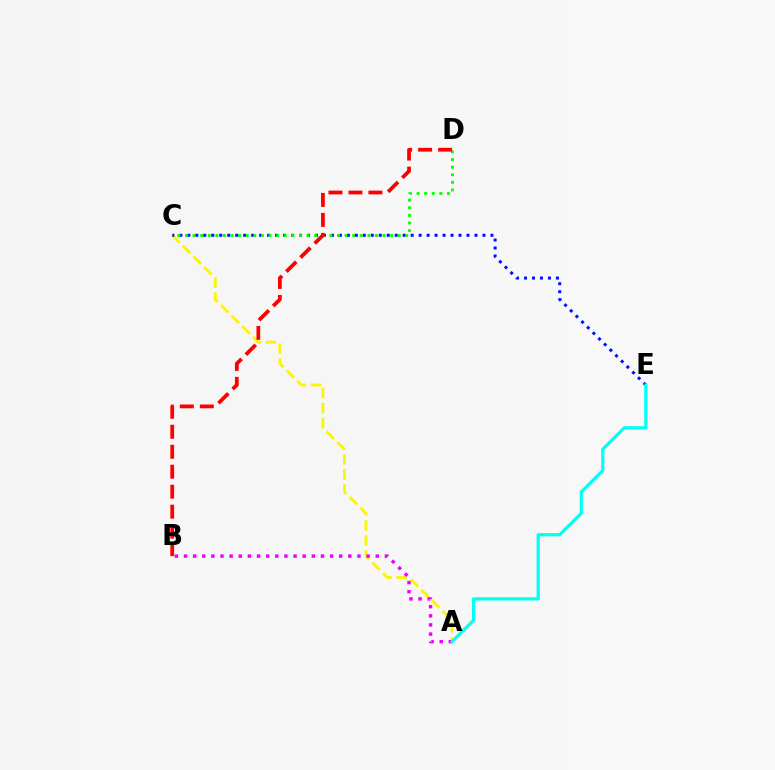{('A', 'C'): [{'color': '#fcf500', 'line_style': 'dashed', 'thickness': 2.04}], ('C', 'E'): [{'color': '#0010ff', 'line_style': 'dotted', 'thickness': 2.17}], ('A', 'B'): [{'color': '#ee00ff', 'line_style': 'dotted', 'thickness': 2.48}], ('C', 'D'): [{'color': '#08ff00', 'line_style': 'dotted', 'thickness': 2.07}], ('B', 'D'): [{'color': '#ff0000', 'line_style': 'dashed', 'thickness': 2.71}], ('A', 'E'): [{'color': '#00fff6', 'line_style': 'solid', 'thickness': 2.31}]}